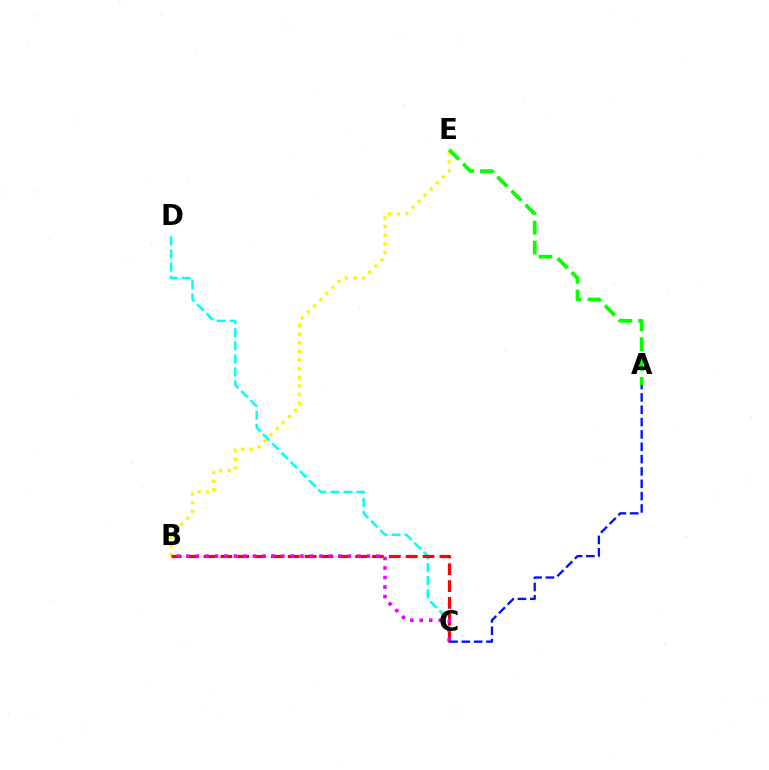{('C', 'D'): [{'color': '#00fff6', 'line_style': 'dashed', 'thickness': 1.77}], ('B', 'E'): [{'color': '#fcf500', 'line_style': 'dotted', 'thickness': 2.35}], ('B', 'C'): [{'color': '#ff0000', 'line_style': 'dashed', 'thickness': 2.29}, {'color': '#ee00ff', 'line_style': 'dotted', 'thickness': 2.58}], ('A', 'C'): [{'color': '#0010ff', 'line_style': 'dashed', 'thickness': 1.68}], ('A', 'E'): [{'color': '#08ff00', 'line_style': 'dashed', 'thickness': 2.69}]}